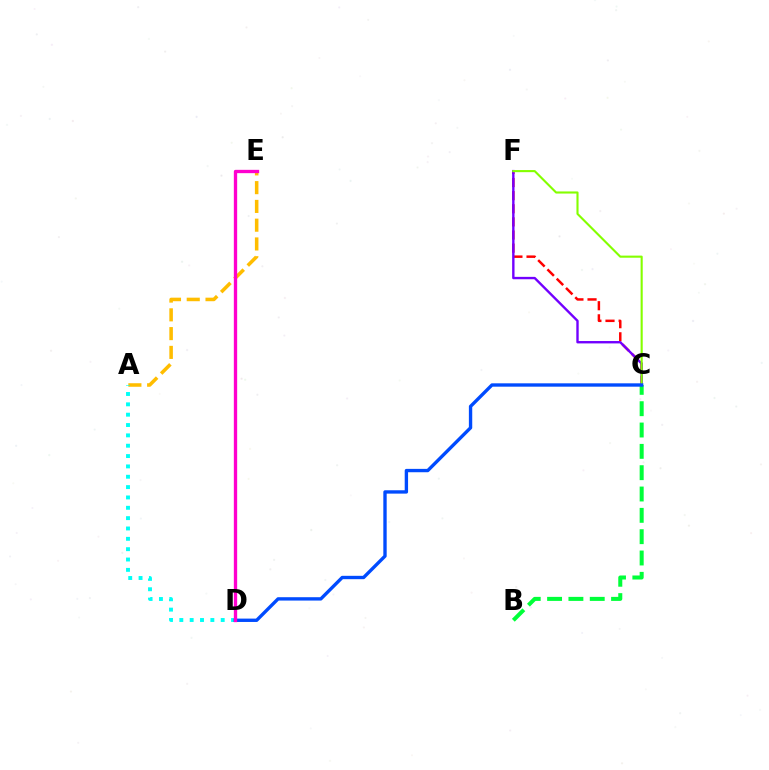{('C', 'F'): [{'color': '#ff0000', 'line_style': 'dashed', 'thickness': 1.78}, {'color': '#7200ff', 'line_style': 'solid', 'thickness': 1.72}, {'color': '#84ff00', 'line_style': 'solid', 'thickness': 1.52}], ('B', 'C'): [{'color': '#00ff39', 'line_style': 'dashed', 'thickness': 2.9}], ('A', 'E'): [{'color': '#ffbd00', 'line_style': 'dashed', 'thickness': 2.55}], ('A', 'D'): [{'color': '#00fff6', 'line_style': 'dotted', 'thickness': 2.81}], ('C', 'D'): [{'color': '#004bff', 'line_style': 'solid', 'thickness': 2.42}], ('D', 'E'): [{'color': '#ff00cf', 'line_style': 'solid', 'thickness': 2.39}]}